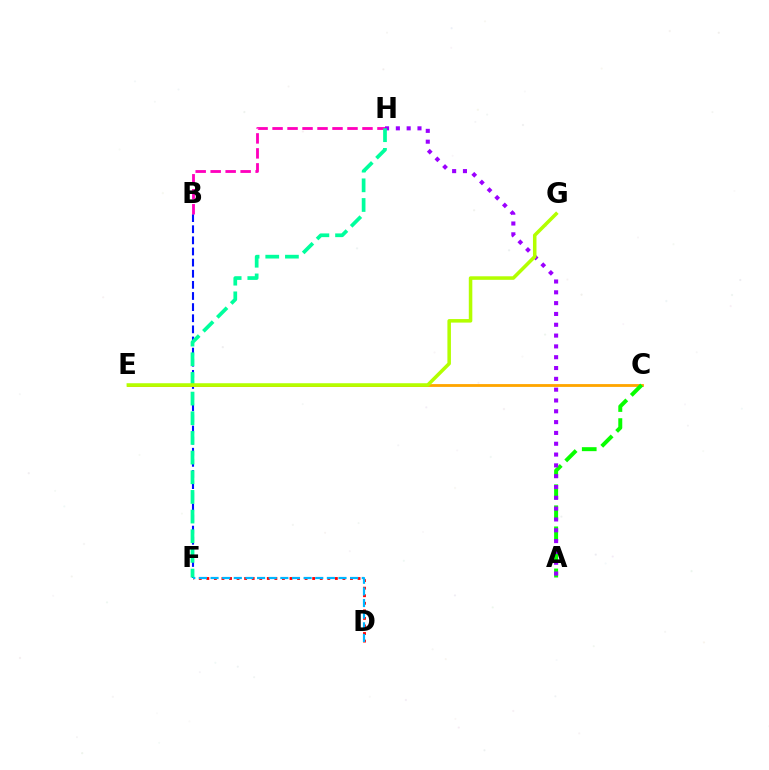{('D', 'F'): [{'color': '#ff0000', 'line_style': 'dotted', 'thickness': 2.05}, {'color': '#00b5ff', 'line_style': 'dashed', 'thickness': 1.58}], ('B', 'F'): [{'color': '#0010ff', 'line_style': 'dashed', 'thickness': 1.51}], ('C', 'E'): [{'color': '#ffa500', 'line_style': 'solid', 'thickness': 2.03}], ('B', 'H'): [{'color': '#ff00bd', 'line_style': 'dashed', 'thickness': 2.04}], ('A', 'C'): [{'color': '#08ff00', 'line_style': 'dashed', 'thickness': 2.86}], ('A', 'H'): [{'color': '#9b00ff', 'line_style': 'dotted', 'thickness': 2.94}], ('F', 'H'): [{'color': '#00ff9d', 'line_style': 'dashed', 'thickness': 2.67}], ('E', 'G'): [{'color': '#b3ff00', 'line_style': 'solid', 'thickness': 2.54}]}